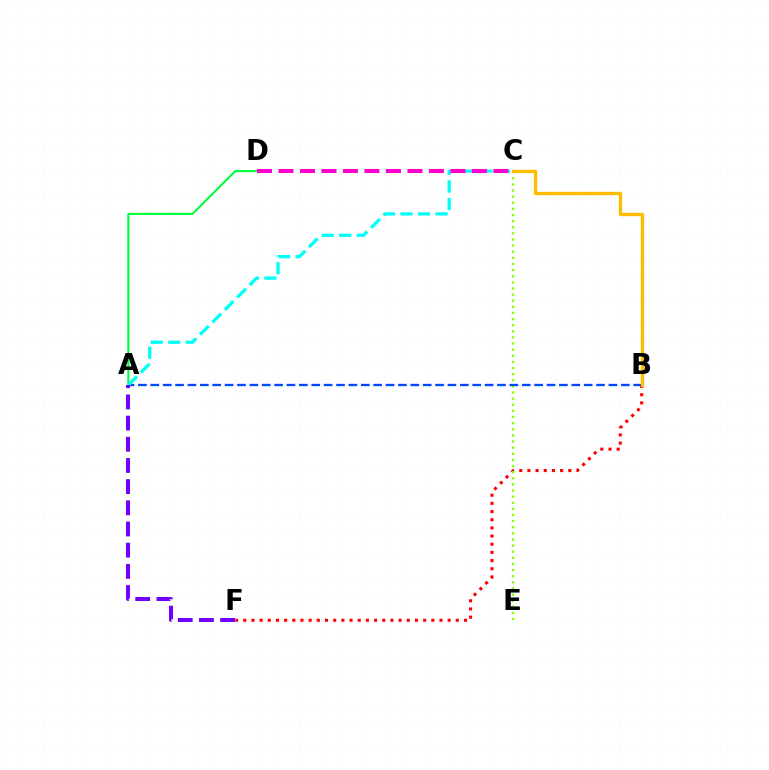{('A', 'D'): [{'color': '#00ff39', 'line_style': 'solid', 'thickness': 1.52}], ('B', 'F'): [{'color': '#ff0000', 'line_style': 'dotted', 'thickness': 2.22}], ('C', 'E'): [{'color': '#84ff00', 'line_style': 'dotted', 'thickness': 1.66}], ('A', 'B'): [{'color': '#004bff', 'line_style': 'dashed', 'thickness': 1.68}], ('A', 'C'): [{'color': '#00fff6', 'line_style': 'dashed', 'thickness': 2.38}], ('C', 'D'): [{'color': '#ff00cf', 'line_style': 'dashed', 'thickness': 2.92}], ('A', 'F'): [{'color': '#7200ff', 'line_style': 'dashed', 'thickness': 2.88}], ('B', 'C'): [{'color': '#ffbd00', 'line_style': 'solid', 'thickness': 2.42}]}